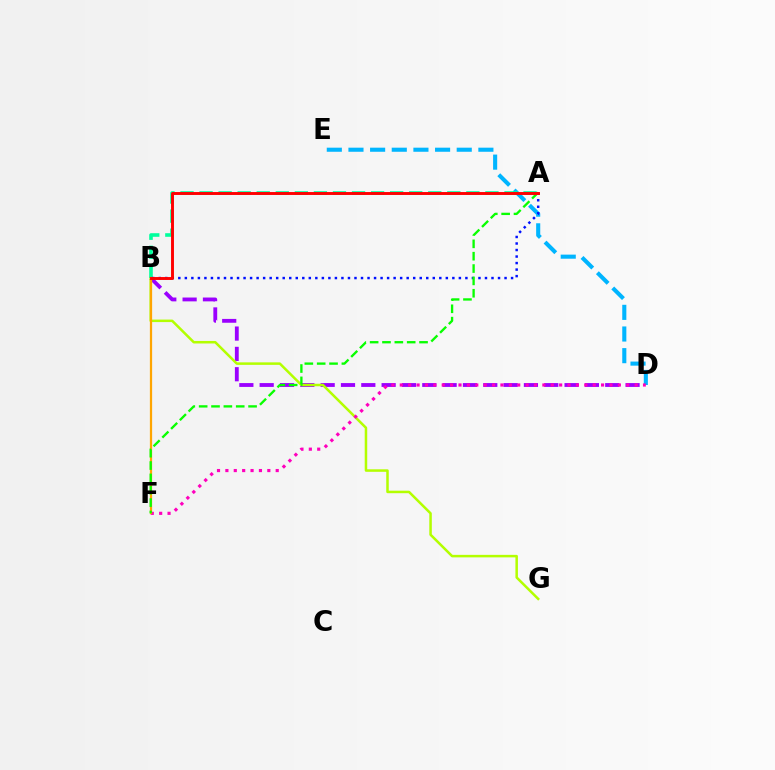{('B', 'D'): [{'color': '#9b00ff', 'line_style': 'dashed', 'thickness': 2.76}], ('B', 'G'): [{'color': '#b3ff00', 'line_style': 'solid', 'thickness': 1.81}], ('D', 'E'): [{'color': '#00b5ff', 'line_style': 'dashed', 'thickness': 2.94}], ('A', 'B'): [{'color': '#00ff9d', 'line_style': 'dashed', 'thickness': 2.59}, {'color': '#0010ff', 'line_style': 'dotted', 'thickness': 1.77}, {'color': '#ff0000', 'line_style': 'solid', 'thickness': 2.1}], ('D', 'F'): [{'color': '#ff00bd', 'line_style': 'dotted', 'thickness': 2.28}], ('B', 'F'): [{'color': '#ffa500', 'line_style': 'solid', 'thickness': 1.62}], ('A', 'F'): [{'color': '#08ff00', 'line_style': 'dashed', 'thickness': 1.68}]}